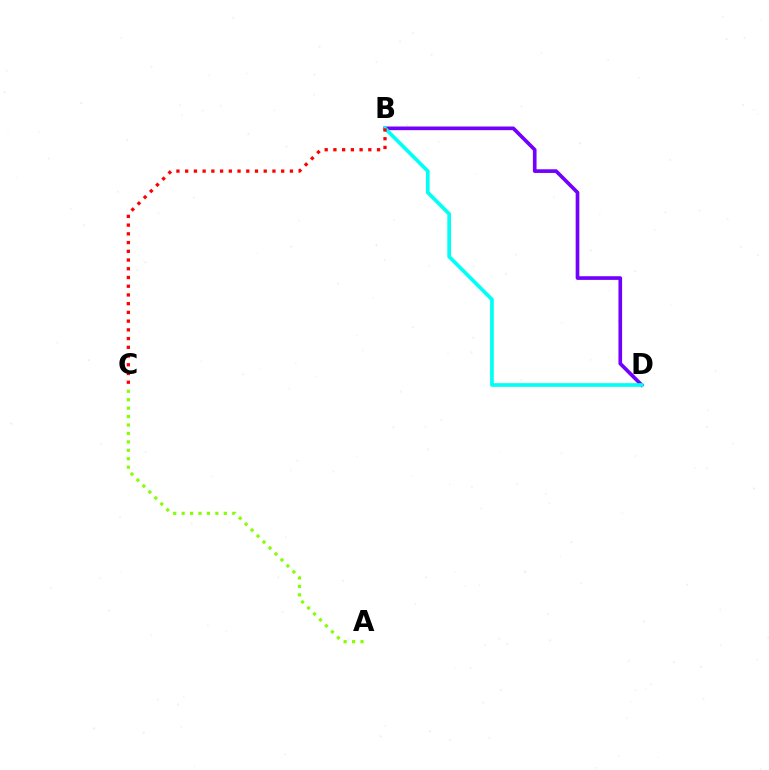{('A', 'C'): [{'color': '#84ff00', 'line_style': 'dotted', 'thickness': 2.29}], ('B', 'D'): [{'color': '#7200ff', 'line_style': 'solid', 'thickness': 2.64}, {'color': '#00fff6', 'line_style': 'solid', 'thickness': 2.66}], ('B', 'C'): [{'color': '#ff0000', 'line_style': 'dotted', 'thickness': 2.37}]}